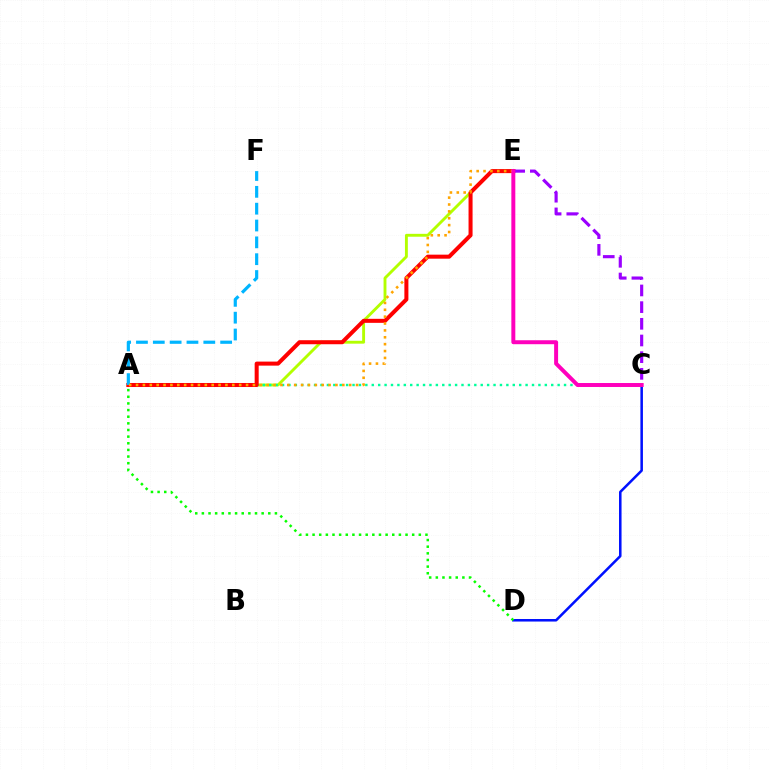{('A', 'E'): [{'color': '#b3ff00', 'line_style': 'solid', 'thickness': 2.08}, {'color': '#ff0000', 'line_style': 'solid', 'thickness': 2.9}, {'color': '#ffa500', 'line_style': 'dotted', 'thickness': 1.87}], ('A', 'C'): [{'color': '#00ff9d', 'line_style': 'dotted', 'thickness': 1.74}], ('A', 'F'): [{'color': '#00b5ff', 'line_style': 'dashed', 'thickness': 2.29}], ('C', 'D'): [{'color': '#0010ff', 'line_style': 'solid', 'thickness': 1.82}], ('C', 'E'): [{'color': '#9b00ff', 'line_style': 'dashed', 'thickness': 2.27}, {'color': '#ff00bd', 'line_style': 'solid', 'thickness': 2.85}], ('A', 'D'): [{'color': '#08ff00', 'line_style': 'dotted', 'thickness': 1.8}]}